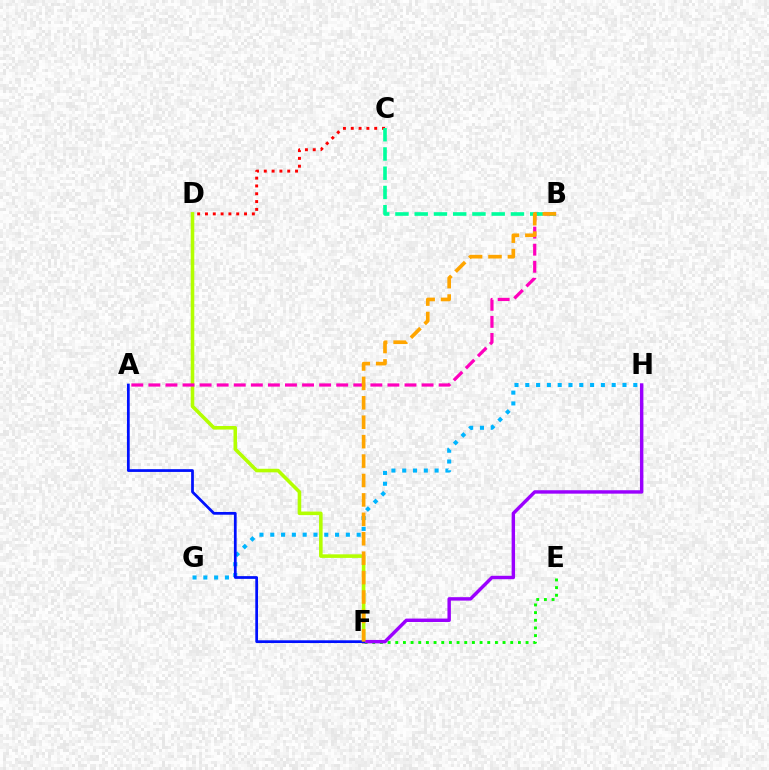{('D', 'F'): [{'color': '#b3ff00', 'line_style': 'solid', 'thickness': 2.57}], ('G', 'H'): [{'color': '#00b5ff', 'line_style': 'dotted', 'thickness': 2.93}], ('C', 'D'): [{'color': '#ff0000', 'line_style': 'dotted', 'thickness': 2.12}], ('E', 'F'): [{'color': '#08ff00', 'line_style': 'dotted', 'thickness': 2.08}], ('A', 'B'): [{'color': '#ff00bd', 'line_style': 'dashed', 'thickness': 2.32}], ('B', 'C'): [{'color': '#00ff9d', 'line_style': 'dashed', 'thickness': 2.61}], ('F', 'H'): [{'color': '#9b00ff', 'line_style': 'solid', 'thickness': 2.47}], ('A', 'F'): [{'color': '#0010ff', 'line_style': 'solid', 'thickness': 1.98}], ('B', 'F'): [{'color': '#ffa500', 'line_style': 'dashed', 'thickness': 2.64}]}